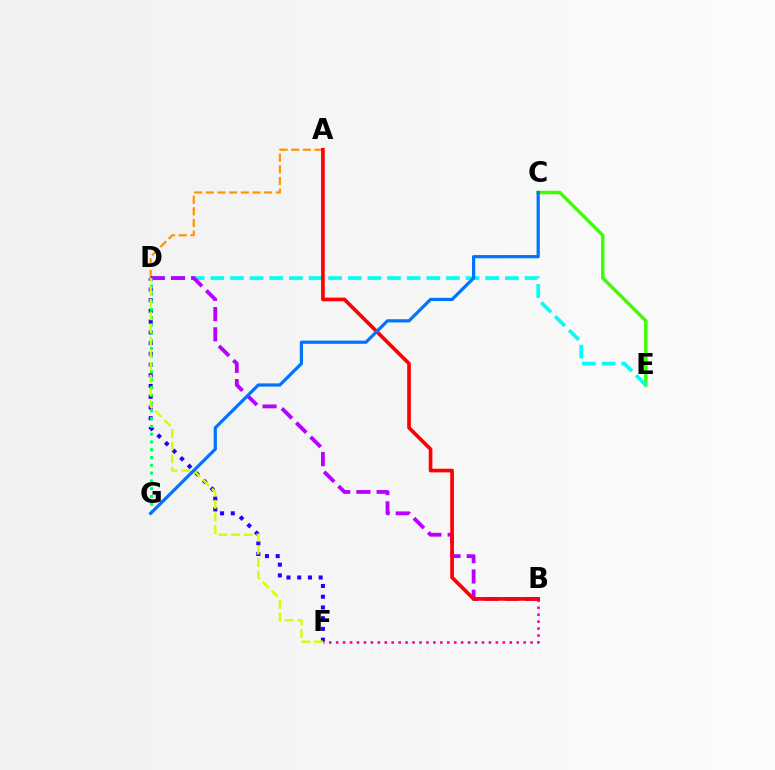{('C', 'E'): [{'color': '#3dff00', 'line_style': 'solid', 'thickness': 2.5}], ('A', 'D'): [{'color': '#ff9400', 'line_style': 'dashed', 'thickness': 1.58}], ('D', 'E'): [{'color': '#00fff6', 'line_style': 'dashed', 'thickness': 2.67}], ('D', 'F'): [{'color': '#2500ff', 'line_style': 'dotted', 'thickness': 2.92}, {'color': '#d1ff00', 'line_style': 'dashed', 'thickness': 1.72}], ('B', 'D'): [{'color': '#b900ff', 'line_style': 'dashed', 'thickness': 2.75}], ('B', 'F'): [{'color': '#ff00ac', 'line_style': 'dotted', 'thickness': 1.89}], ('A', 'B'): [{'color': '#ff0000', 'line_style': 'solid', 'thickness': 2.63}], ('D', 'G'): [{'color': '#00ff5c', 'line_style': 'dotted', 'thickness': 2.12}], ('C', 'G'): [{'color': '#0074ff', 'line_style': 'solid', 'thickness': 2.32}]}